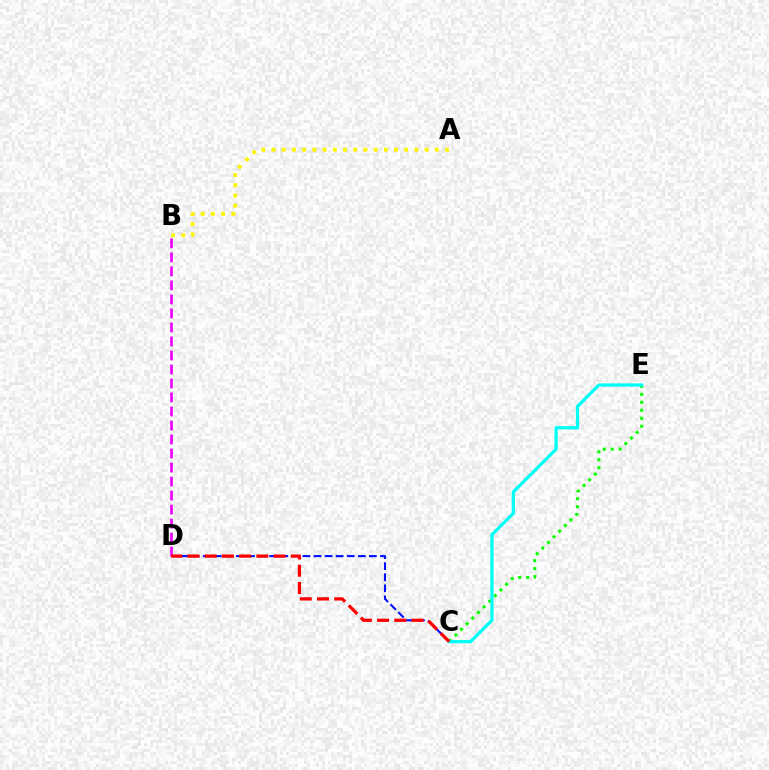{('C', 'E'): [{'color': '#08ff00', 'line_style': 'dotted', 'thickness': 2.16}, {'color': '#00fff6', 'line_style': 'solid', 'thickness': 2.33}], ('C', 'D'): [{'color': '#0010ff', 'line_style': 'dashed', 'thickness': 1.5}, {'color': '#ff0000', 'line_style': 'dashed', 'thickness': 2.34}], ('A', 'B'): [{'color': '#fcf500', 'line_style': 'dotted', 'thickness': 2.77}], ('B', 'D'): [{'color': '#ee00ff', 'line_style': 'dashed', 'thickness': 1.9}]}